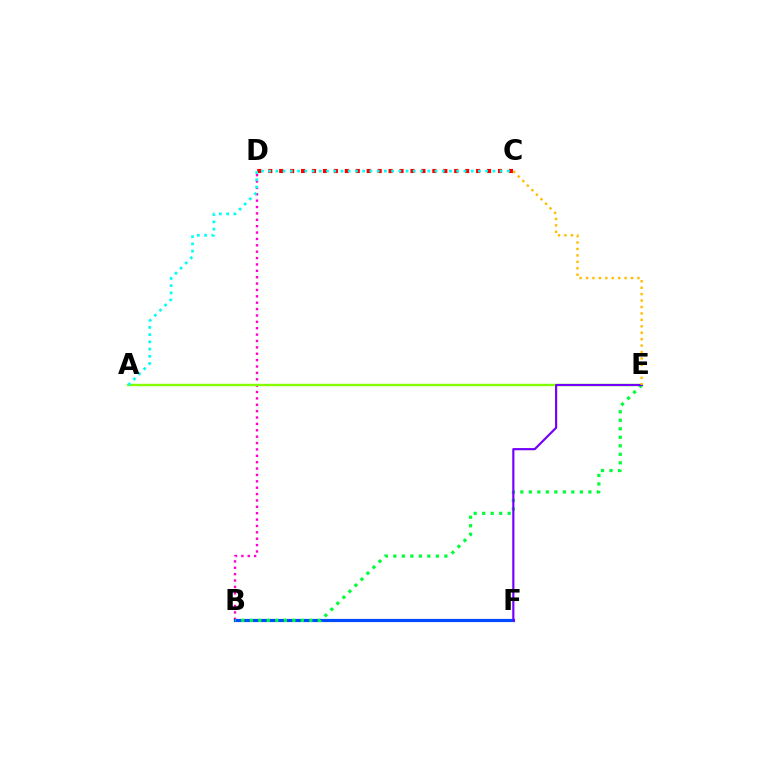{('C', 'D'): [{'color': '#ff0000', 'line_style': 'dotted', 'thickness': 2.97}], ('B', 'D'): [{'color': '#ff00cf', 'line_style': 'dotted', 'thickness': 1.73}], ('A', 'E'): [{'color': '#84ff00', 'line_style': 'solid', 'thickness': 1.72}], ('B', 'F'): [{'color': '#004bff', 'line_style': 'solid', 'thickness': 2.28}], ('B', 'E'): [{'color': '#00ff39', 'line_style': 'dotted', 'thickness': 2.31}], ('E', 'F'): [{'color': '#7200ff', 'line_style': 'solid', 'thickness': 1.56}], ('A', 'C'): [{'color': '#00fff6', 'line_style': 'dotted', 'thickness': 1.96}], ('C', 'E'): [{'color': '#ffbd00', 'line_style': 'dotted', 'thickness': 1.75}]}